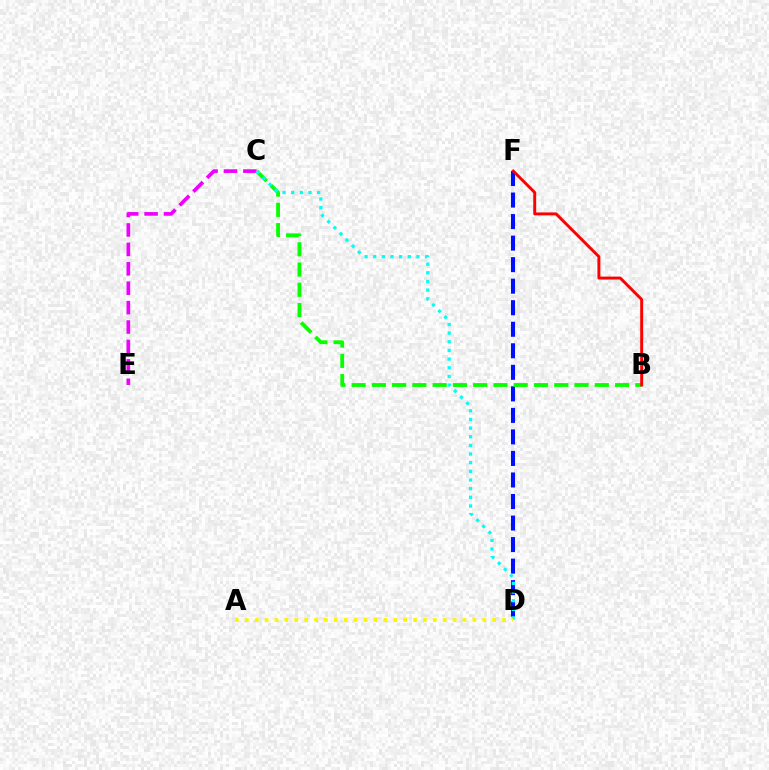{('C', 'E'): [{'color': '#ee00ff', 'line_style': 'dashed', 'thickness': 2.64}], ('D', 'F'): [{'color': '#0010ff', 'line_style': 'dashed', 'thickness': 2.93}], ('B', 'C'): [{'color': '#08ff00', 'line_style': 'dashed', 'thickness': 2.75}], ('C', 'D'): [{'color': '#00fff6', 'line_style': 'dotted', 'thickness': 2.35}], ('B', 'F'): [{'color': '#ff0000', 'line_style': 'solid', 'thickness': 2.11}], ('A', 'D'): [{'color': '#fcf500', 'line_style': 'dotted', 'thickness': 2.69}]}